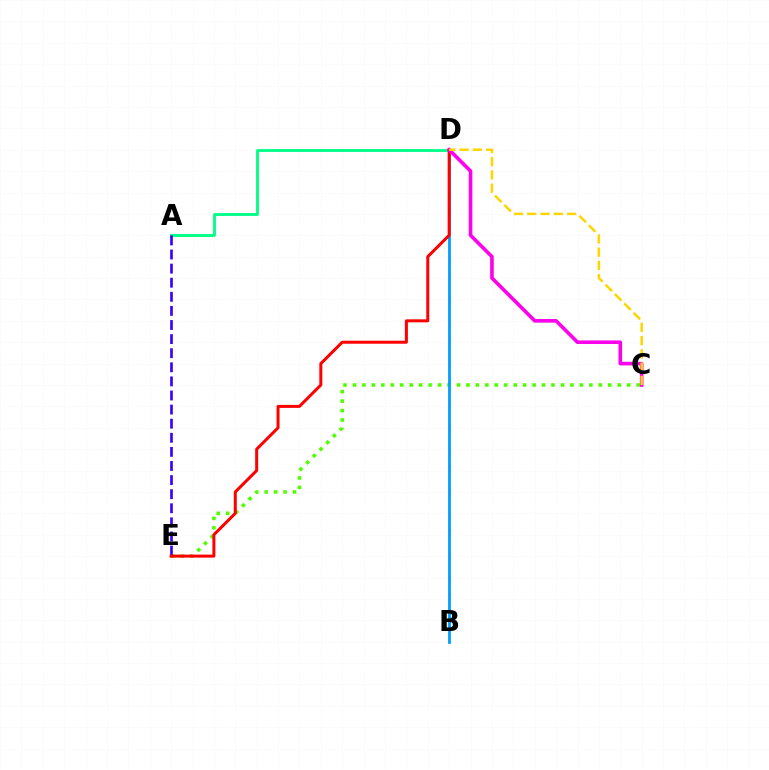{('A', 'D'): [{'color': '#00ff86', 'line_style': 'solid', 'thickness': 2.06}], ('C', 'E'): [{'color': '#4fff00', 'line_style': 'dotted', 'thickness': 2.57}], ('B', 'D'): [{'color': '#009eff', 'line_style': 'solid', 'thickness': 2.01}], ('A', 'E'): [{'color': '#3700ff', 'line_style': 'dashed', 'thickness': 1.92}], ('D', 'E'): [{'color': '#ff0000', 'line_style': 'solid', 'thickness': 2.17}], ('C', 'D'): [{'color': '#ff00ed', 'line_style': 'solid', 'thickness': 2.6}, {'color': '#ffd500', 'line_style': 'dashed', 'thickness': 1.8}]}